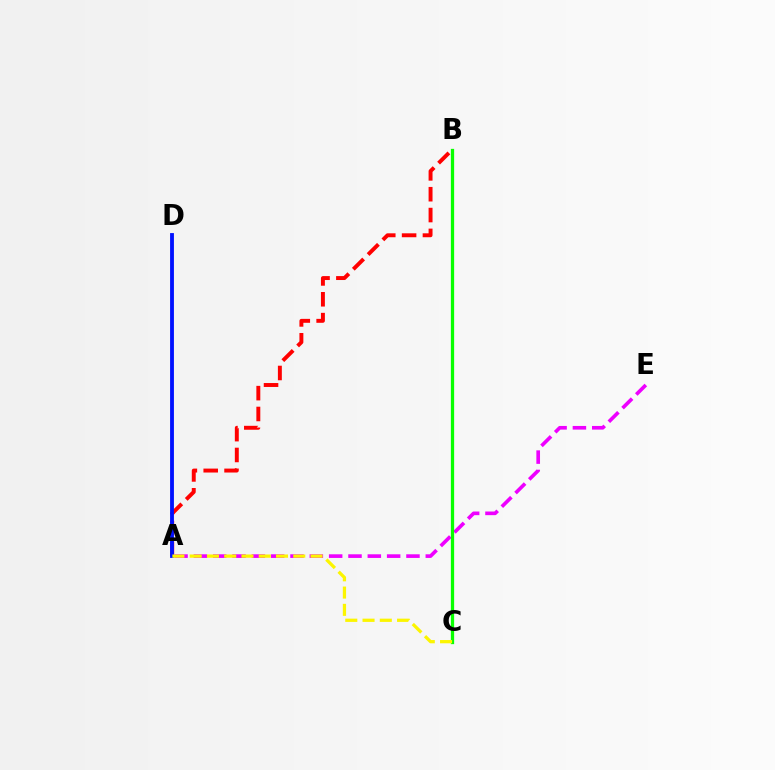{('B', 'C'): [{'color': '#00fff6', 'line_style': 'dashed', 'thickness': 2.03}, {'color': '#08ff00', 'line_style': 'solid', 'thickness': 2.36}], ('A', 'B'): [{'color': '#ff0000', 'line_style': 'dashed', 'thickness': 2.83}], ('A', 'D'): [{'color': '#0010ff', 'line_style': 'solid', 'thickness': 2.76}], ('A', 'E'): [{'color': '#ee00ff', 'line_style': 'dashed', 'thickness': 2.63}], ('A', 'C'): [{'color': '#fcf500', 'line_style': 'dashed', 'thickness': 2.35}]}